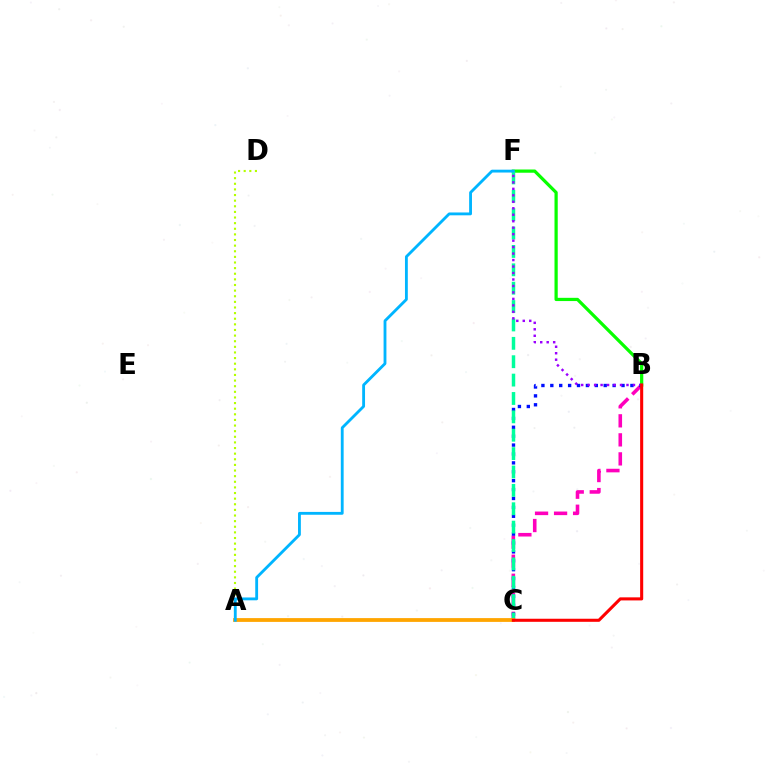{('B', 'C'): [{'color': '#ff00bd', 'line_style': 'dashed', 'thickness': 2.58}, {'color': '#0010ff', 'line_style': 'dotted', 'thickness': 2.42}, {'color': '#ff0000', 'line_style': 'solid', 'thickness': 2.21}], ('A', 'D'): [{'color': '#b3ff00', 'line_style': 'dotted', 'thickness': 1.53}], ('B', 'F'): [{'color': '#08ff00', 'line_style': 'solid', 'thickness': 2.33}, {'color': '#9b00ff', 'line_style': 'dotted', 'thickness': 1.76}], ('C', 'F'): [{'color': '#00ff9d', 'line_style': 'dashed', 'thickness': 2.5}], ('A', 'C'): [{'color': '#ffa500', 'line_style': 'solid', 'thickness': 2.73}], ('A', 'F'): [{'color': '#00b5ff', 'line_style': 'solid', 'thickness': 2.04}]}